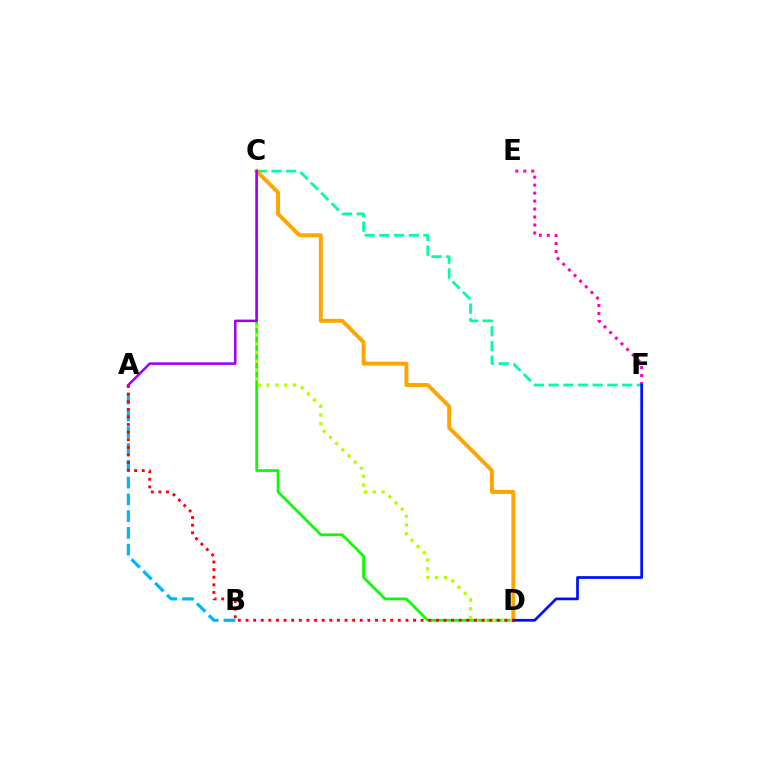{('C', 'D'): [{'color': '#08ff00', 'line_style': 'solid', 'thickness': 1.99}, {'color': '#b3ff00', 'line_style': 'dotted', 'thickness': 2.38}, {'color': '#ffa500', 'line_style': 'solid', 'thickness': 2.84}], ('A', 'B'): [{'color': '#00b5ff', 'line_style': 'dashed', 'thickness': 2.28}], ('E', 'F'): [{'color': '#ff00bd', 'line_style': 'dotted', 'thickness': 2.17}], ('C', 'F'): [{'color': '#00ff9d', 'line_style': 'dashed', 'thickness': 2.0}], ('D', 'F'): [{'color': '#0010ff', 'line_style': 'solid', 'thickness': 1.96}], ('A', 'C'): [{'color': '#9b00ff', 'line_style': 'solid', 'thickness': 1.8}], ('A', 'D'): [{'color': '#ff0000', 'line_style': 'dotted', 'thickness': 2.07}]}